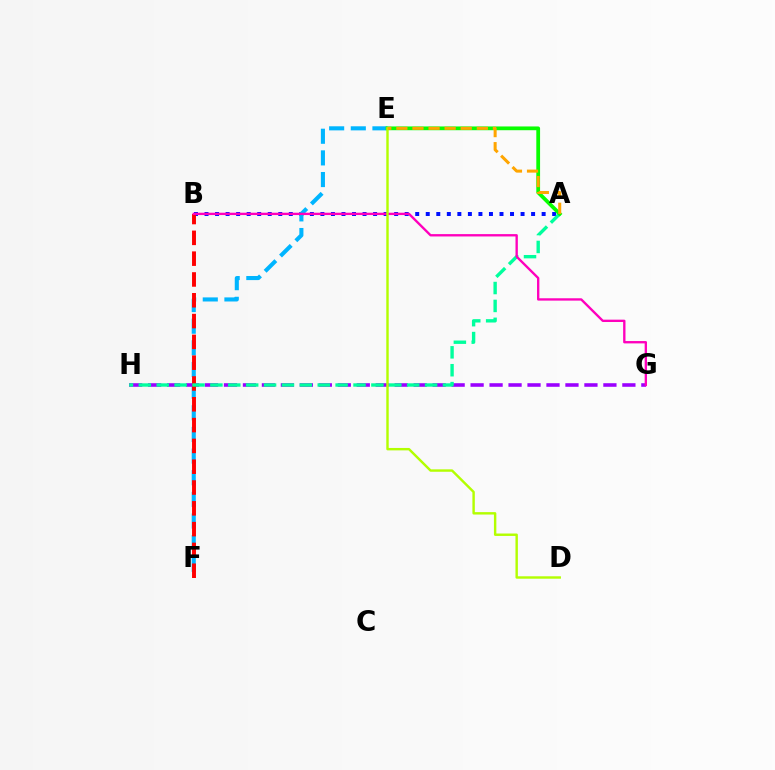{('A', 'B'): [{'color': '#0010ff', 'line_style': 'dotted', 'thickness': 2.86}], ('E', 'F'): [{'color': '#00b5ff', 'line_style': 'dashed', 'thickness': 2.94}], ('G', 'H'): [{'color': '#9b00ff', 'line_style': 'dashed', 'thickness': 2.58}], ('B', 'F'): [{'color': '#ff0000', 'line_style': 'dashed', 'thickness': 2.83}], ('A', 'H'): [{'color': '#00ff9d', 'line_style': 'dashed', 'thickness': 2.43}], ('B', 'G'): [{'color': '#ff00bd', 'line_style': 'solid', 'thickness': 1.69}], ('A', 'E'): [{'color': '#08ff00', 'line_style': 'solid', 'thickness': 2.71}, {'color': '#ffa500', 'line_style': 'dashed', 'thickness': 2.19}], ('D', 'E'): [{'color': '#b3ff00', 'line_style': 'solid', 'thickness': 1.74}]}